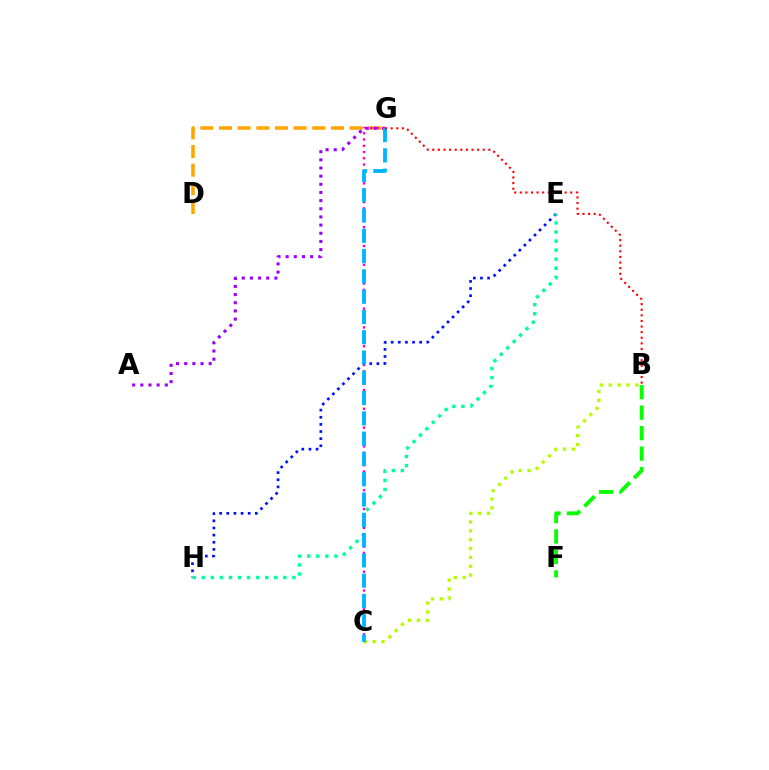{('D', 'G'): [{'color': '#ffa500', 'line_style': 'dashed', 'thickness': 2.53}], ('B', 'F'): [{'color': '#08ff00', 'line_style': 'dashed', 'thickness': 2.78}], ('B', 'C'): [{'color': '#b3ff00', 'line_style': 'dotted', 'thickness': 2.41}], ('E', 'H'): [{'color': '#0010ff', 'line_style': 'dotted', 'thickness': 1.94}, {'color': '#00ff9d', 'line_style': 'dotted', 'thickness': 2.46}], ('A', 'G'): [{'color': '#9b00ff', 'line_style': 'dotted', 'thickness': 2.22}], ('C', 'G'): [{'color': '#ff00bd', 'line_style': 'dotted', 'thickness': 1.7}, {'color': '#00b5ff', 'line_style': 'dashed', 'thickness': 2.76}], ('B', 'G'): [{'color': '#ff0000', 'line_style': 'dotted', 'thickness': 1.52}]}